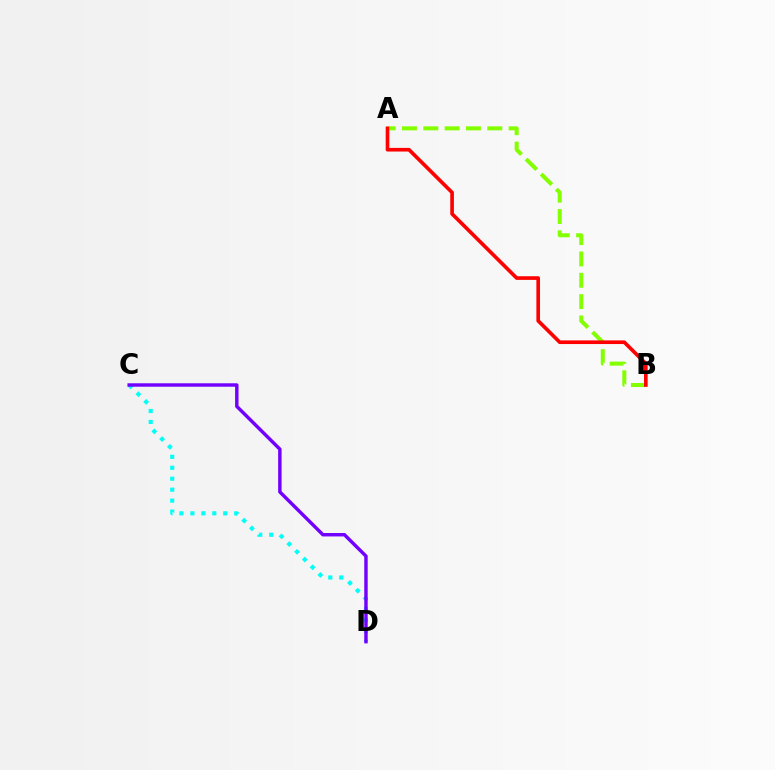{('A', 'B'): [{'color': '#84ff00', 'line_style': 'dashed', 'thickness': 2.9}, {'color': '#ff0000', 'line_style': 'solid', 'thickness': 2.62}], ('C', 'D'): [{'color': '#00fff6', 'line_style': 'dotted', 'thickness': 2.98}, {'color': '#7200ff', 'line_style': 'solid', 'thickness': 2.47}]}